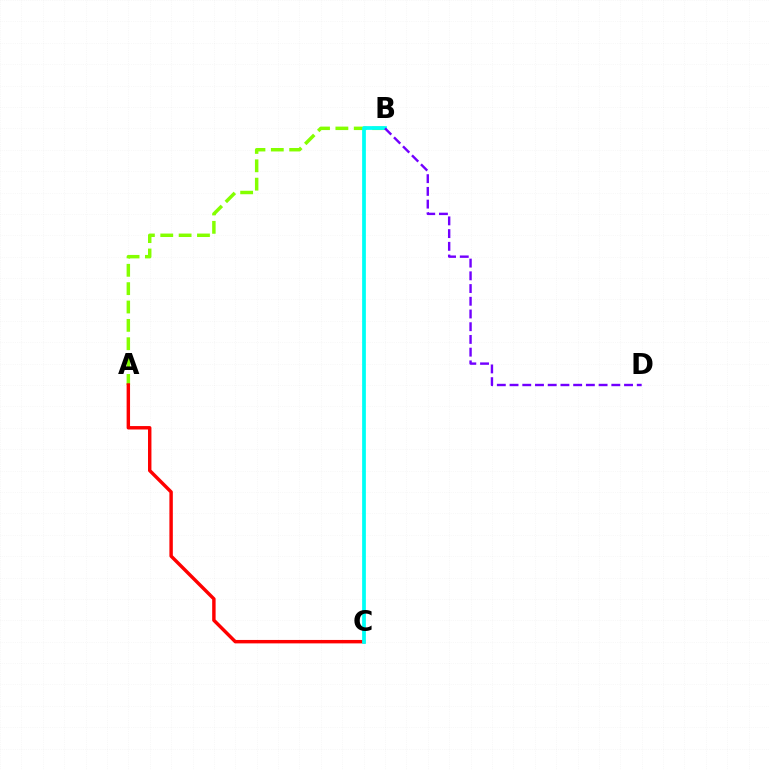{('A', 'B'): [{'color': '#84ff00', 'line_style': 'dashed', 'thickness': 2.49}], ('A', 'C'): [{'color': '#ff0000', 'line_style': 'solid', 'thickness': 2.47}], ('B', 'C'): [{'color': '#00fff6', 'line_style': 'solid', 'thickness': 2.7}], ('B', 'D'): [{'color': '#7200ff', 'line_style': 'dashed', 'thickness': 1.73}]}